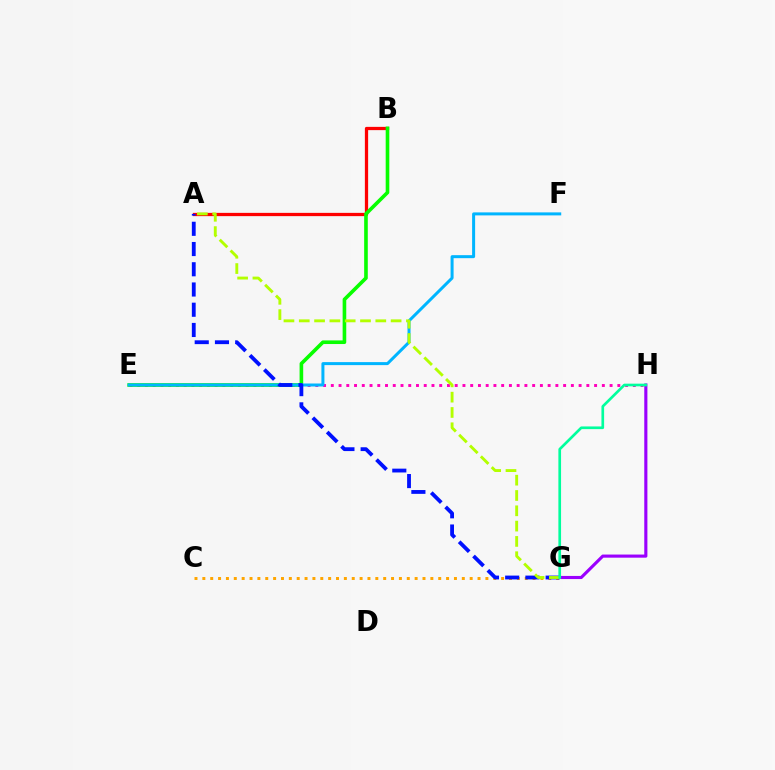{('A', 'B'): [{'color': '#ff0000', 'line_style': 'solid', 'thickness': 2.35}], ('E', 'H'): [{'color': '#ff00bd', 'line_style': 'dotted', 'thickness': 2.1}], ('B', 'E'): [{'color': '#08ff00', 'line_style': 'solid', 'thickness': 2.61}], ('C', 'G'): [{'color': '#ffa500', 'line_style': 'dotted', 'thickness': 2.14}], ('G', 'H'): [{'color': '#9b00ff', 'line_style': 'solid', 'thickness': 2.25}, {'color': '#00ff9d', 'line_style': 'solid', 'thickness': 1.92}], ('E', 'F'): [{'color': '#00b5ff', 'line_style': 'solid', 'thickness': 2.16}], ('A', 'G'): [{'color': '#0010ff', 'line_style': 'dashed', 'thickness': 2.75}, {'color': '#b3ff00', 'line_style': 'dashed', 'thickness': 2.08}]}